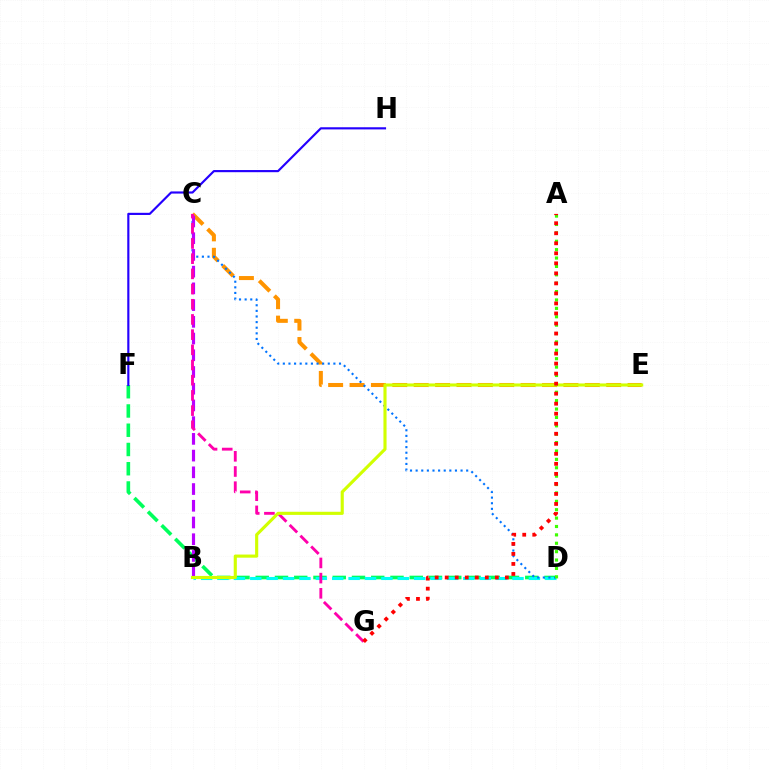{('D', 'F'): [{'color': '#00ff5c', 'line_style': 'dashed', 'thickness': 2.62}], ('C', 'E'): [{'color': '#ff9400', 'line_style': 'dashed', 'thickness': 2.91}], ('B', 'D'): [{'color': '#00fff6', 'line_style': 'dashed', 'thickness': 2.23}], ('C', 'D'): [{'color': '#0074ff', 'line_style': 'dotted', 'thickness': 1.53}], ('B', 'C'): [{'color': '#b900ff', 'line_style': 'dashed', 'thickness': 2.27}], ('C', 'G'): [{'color': '#ff00ac', 'line_style': 'dashed', 'thickness': 2.06}], ('B', 'E'): [{'color': '#d1ff00', 'line_style': 'solid', 'thickness': 2.25}], ('A', 'D'): [{'color': '#3dff00', 'line_style': 'dotted', 'thickness': 2.28}], ('A', 'G'): [{'color': '#ff0000', 'line_style': 'dotted', 'thickness': 2.72}], ('F', 'H'): [{'color': '#2500ff', 'line_style': 'solid', 'thickness': 1.55}]}